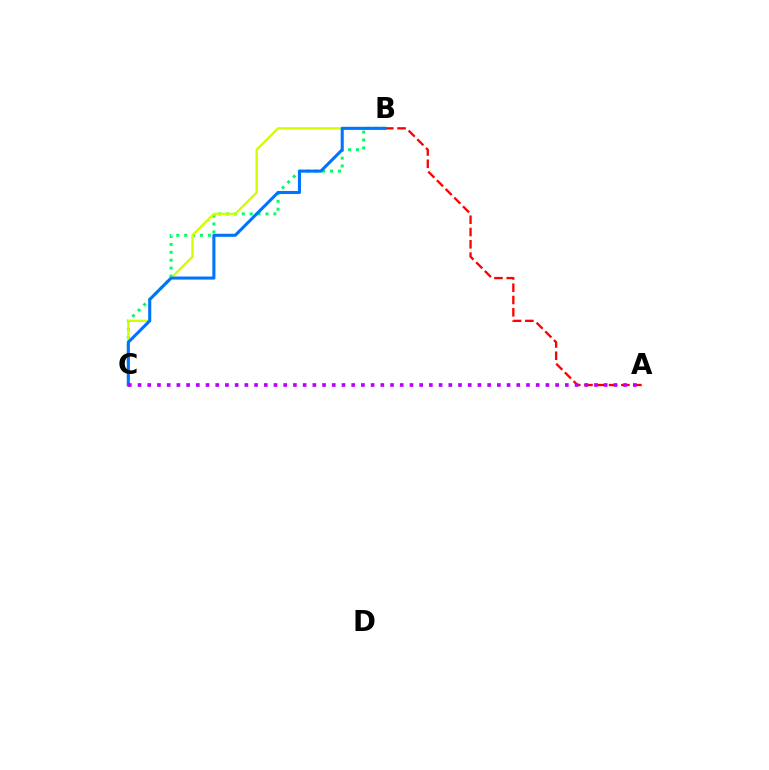{('B', 'C'): [{'color': '#00ff5c', 'line_style': 'dotted', 'thickness': 2.15}, {'color': '#d1ff00', 'line_style': 'solid', 'thickness': 1.69}, {'color': '#0074ff', 'line_style': 'solid', 'thickness': 2.2}], ('A', 'B'): [{'color': '#ff0000', 'line_style': 'dashed', 'thickness': 1.67}], ('A', 'C'): [{'color': '#b900ff', 'line_style': 'dotted', 'thickness': 2.64}]}